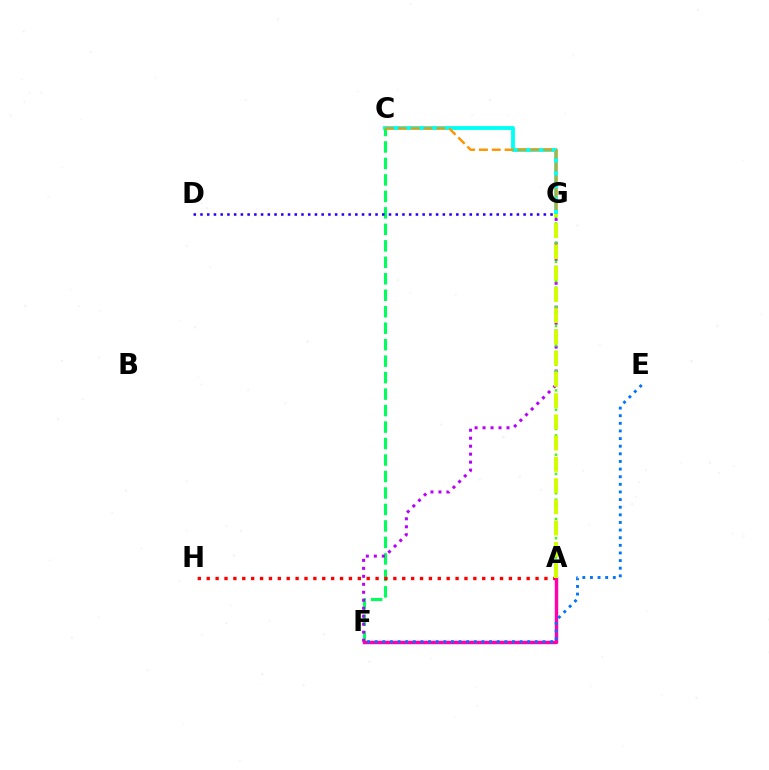{('C', 'G'): [{'color': '#00fff6', 'line_style': 'solid', 'thickness': 2.79}, {'color': '#ff9400', 'line_style': 'dashed', 'thickness': 1.75}], ('C', 'F'): [{'color': '#00ff5c', 'line_style': 'dashed', 'thickness': 2.24}], ('F', 'G'): [{'color': '#b900ff', 'line_style': 'dotted', 'thickness': 2.17}], ('A', 'G'): [{'color': '#3dff00', 'line_style': 'dotted', 'thickness': 1.75}, {'color': '#d1ff00', 'line_style': 'dashed', 'thickness': 2.89}], ('A', 'H'): [{'color': '#ff0000', 'line_style': 'dotted', 'thickness': 2.41}], ('A', 'F'): [{'color': '#ff00ac', 'line_style': 'solid', 'thickness': 2.47}], ('D', 'G'): [{'color': '#2500ff', 'line_style': 'dotted', 'thickness': 1.83}], ('E', 'F'): [{'color': '#0074ff', 'line_style': 'dotted', 'thickness': 2.07}]}